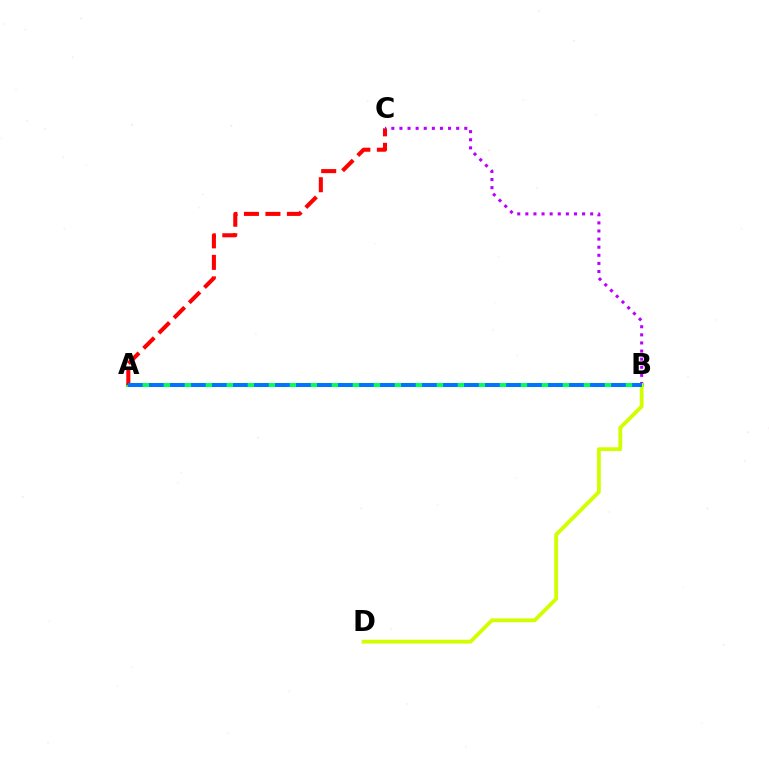{('A', 'B'): [{'color': '#00ff5c', 'line_style': 'solid', 'thickness': 2.89}, {'color': '#0074ff', 'line_style': 'dashed', 'thickness': 2.85}], ('A', 'C'): [{'color': '#ff0000', 'line_style': 'dashed', 'thickness': 2.92}], ('B', 'C'): [{'color': '#b900ff', 'line_style': 'dotted', 'thickness': 2.2}], ('B', 'D'): [{'color': '#d1ff00', 'line_style': 'solid', 'thickness': 2.75}]}